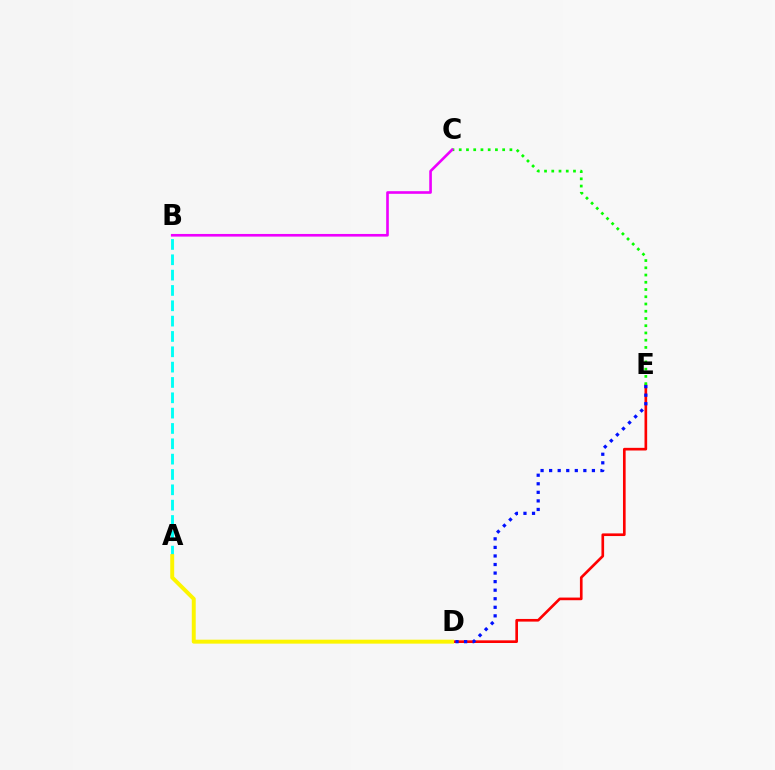{('D', 'E'): [{'color': '#ff0000', 'line_style': 'solid', 'thickness': 1.91}, {'color': '#0010ff', 'line_style': 'dotted', 'thickness': 2.32}], ('C', 'E'): [{'color': '#08ff00', 'line_style': 'dotted', 'thickness': 1.97}], ('A', 'B'): [{'color': '#00fff6', 'line_style': 'dashed', 'thickness': 2.08}], ('A', 'D'): [{'color': '#fcf500', 'line_style': 'solid', 'thickness': 2.84}], ('B', 'C'): [{'color': '#ee00ff', 'line_style': 'solid', 'thickness': 1.9}]}